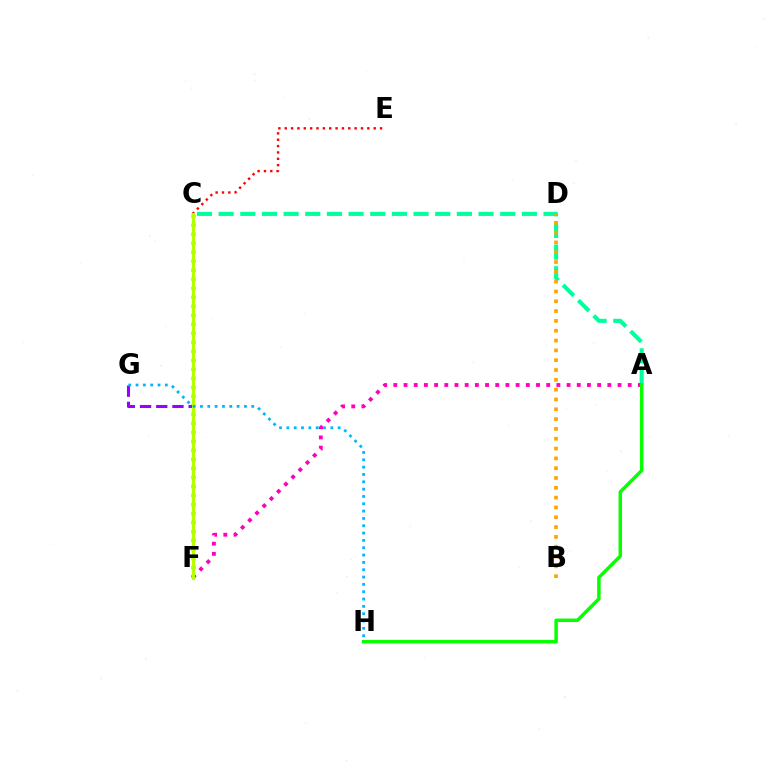{('A', 'C'): [{'color': '#00ff9d', 'line_style': 'dashed', 'thickness': 2.94}], ('B', 'D'): [{'color': '#ffa500', 'line_style': 'dotted', 'thickness': 2.67}], ('A', 'F'): [{'color': '#ff00bd', 'line_style': 'dotted', 'thickness': 2.77}], ('A', 'H'): [{'color': '#08ff00', 'line_style': 'solid', 'thickness': 2.51}], ('C', 'F'): [{'color': '#0010ff', 'line_style': 'dotted', 'thickness': 2.45}, {'color': '#b3ff00', 'line_style': 'solid', 'thickness': 2.24}], ('F', 'G'): [{'color': '#9b00ff', 'line_style': 'dashed', 'thickness': 2.2}], ('C', 'E'): [{'color': '#ff0000', 'line_style': 'dotted', 'thickness': 1.73}], ('G', 'H'): [{'color': '#00b5ff', 'line_style': 'dotted', 'thickness': 1.99}]}